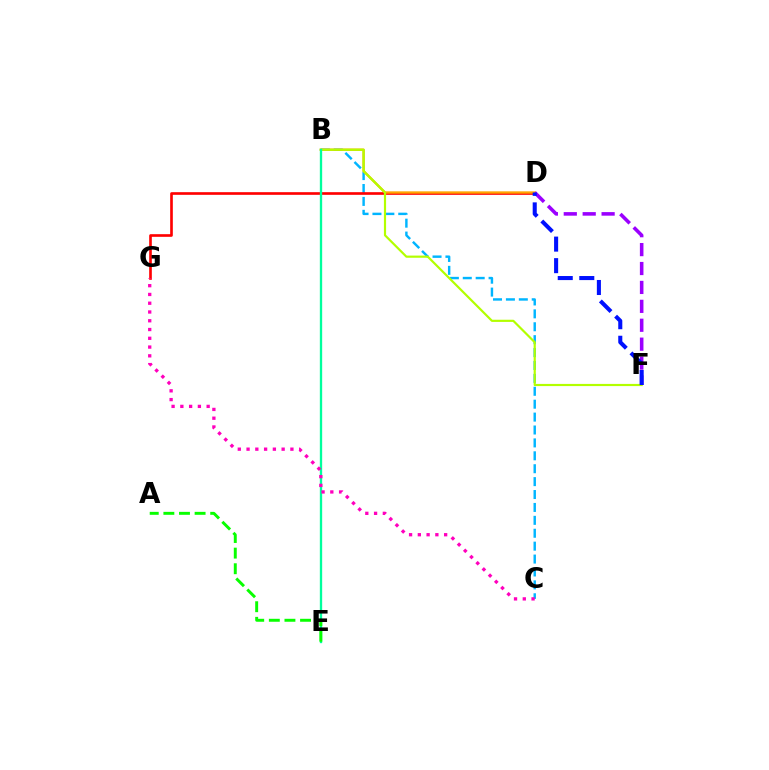{('B', 'C'): [{'color': '#00b5ff', 'line_style': 'dashed', 'thickness': 1.75}], ('D', 'G'): [{'color': '#ff0000', 'line_style': 'solid', 'thickness': 1.91}], ('B', 'D'): [{'color': '#ffa500', 'line_style': 'solid', 'thickness': 1.68}], ('D', 'F'): [{'color': '#9b00ff', 'line_style': 'dashed', 'thickness': 2.57}, {'color': '#0010ff', 'line_style': 'dashed', 'thickness': 2.93}], ('B', 'F'): [{'color': '#b3ff00', 'line_style': 'solid', 'thickness': 1.57}], ('B', 'E'): [{'color': '#00ff9d', 'line_style': 'solid', 'thickness': 1.68}], ('A', 'E'): [{'color': '#08ff00', 'line_style': 'dashed', 'thickness': 2.12}], ('C', 'G'): [{'color': '#ff00bd', 'line_style': 'dotted', 'thickness': 2.38}]}